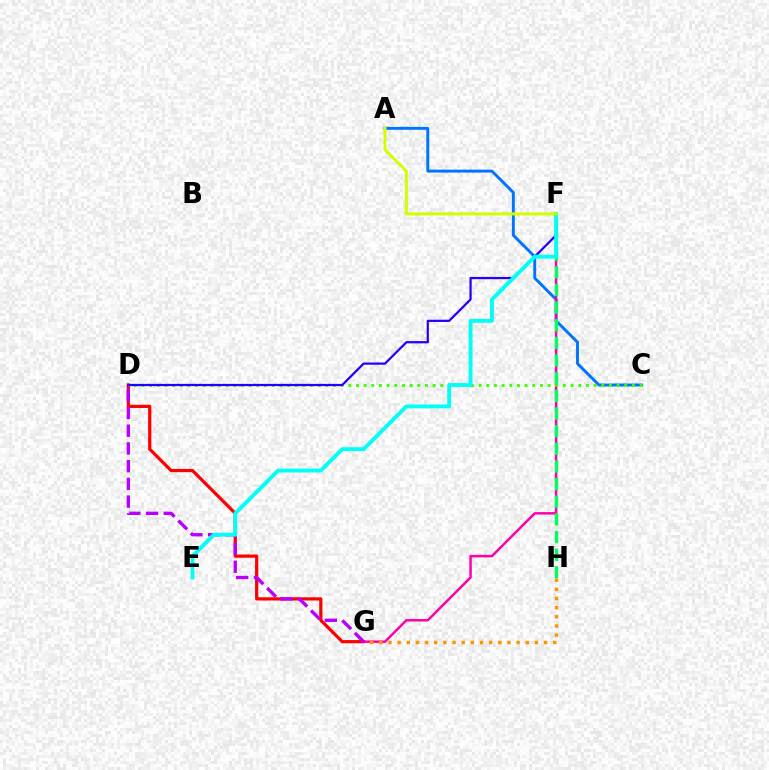{('A', 'C'): [{'color': '#0074ff', 'line_style': 'solid', 'thickness': 2.11}], ('D', 'G'): [{'color': '#ff0000', 'line_style': 'solid', 'thickness': 2.32}, {'color': '#b900ff', 'line_style': 'dashed', 'thickness': 2.41}], ('F', 'G'): [{'color': '#ff00ac', 'line_style': 'solid', 'thickness': 1.79}], ('F', 'H'): [{'color': '#00ff5c', 'line_style': 'dashed', 'thickness': 2.4}], ('C', 'D'): [{'color': '#3dff00', 'line_style': 'dotted', 'thickness': 2.08}], ('D', 'F'): [{'color': '#2500ff', 'line_style': 'solid', 'thickness': 1.61}], ('E', 'F'): [{'color': '#00fff6', 'line_style': 'solid', 'thickness': 2.79}], ('A', 'F'): [{'color': '#d1ff00', 'line_style': 'solid', 'thickness': 2.15}], ('G', 'H'): [{'color': '#ff9400', 'line_style': 'dotted', 'thickness': 2.49}]}